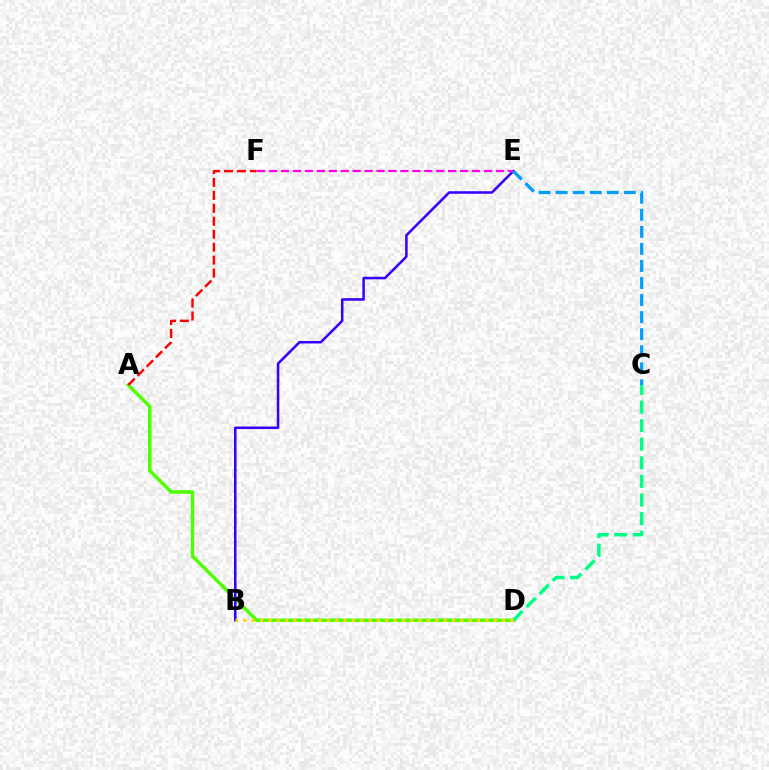{('A', 'D'): [{'color': '#4fff00', 'line_style': 'solid', 'thickness': 2.52}], ('C', 'D'): [{'color': '#00ff86', 'line_style': 'dashed', 'thickness': 2.53}], ('A', 'F'): [{'color': '#ff0000', 'line_style': 'dashed', 'thickness': 1.76}], ('B', 'E'): [{'color': '#3700ff', 'line_style': 'solid', 'thickness': 1.82}], ('B', 'D'): [{'color': '#ffd500', 'line_style': 'dotted', 'thickness': 2.27}], ('E', 'F'): [{'color': '#ff00ed', 'line_style': 'dashed', 'thickness': 1.62}], ('C', 'E'): [{'color': '#009eff', 'line_style': 'dashed', 'thickness': 2.32}]}